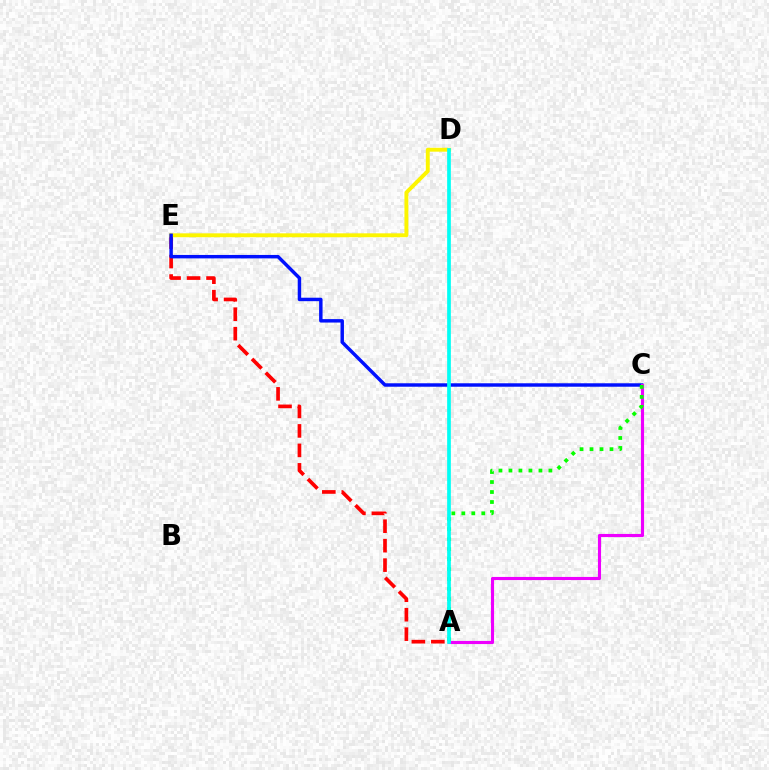{('A', 'E'): [{'color': '#ff0000', 'line_style': 'dashed', 'thickness': 2.65}], ('D', 'E'): [{'color': '#fcf500', 'line_style': 'solid', 'thickness': 2.81}], ('C', 'E'): [{'color': '#0010ff', 'line_style': 'solid', 'thickness': 2.48}], ('A', 'C'): [{'color': '#ee00ff', 'line_style': 'solid', 'thickness': 2.24}, {'color': '#08ff00', 'line_style': 'dotted', 'thickness': 2.71}], ('A', 'D'): [{'color': '#00fff6', 'line_style': 'solid', 'thickness': 2.67}]}